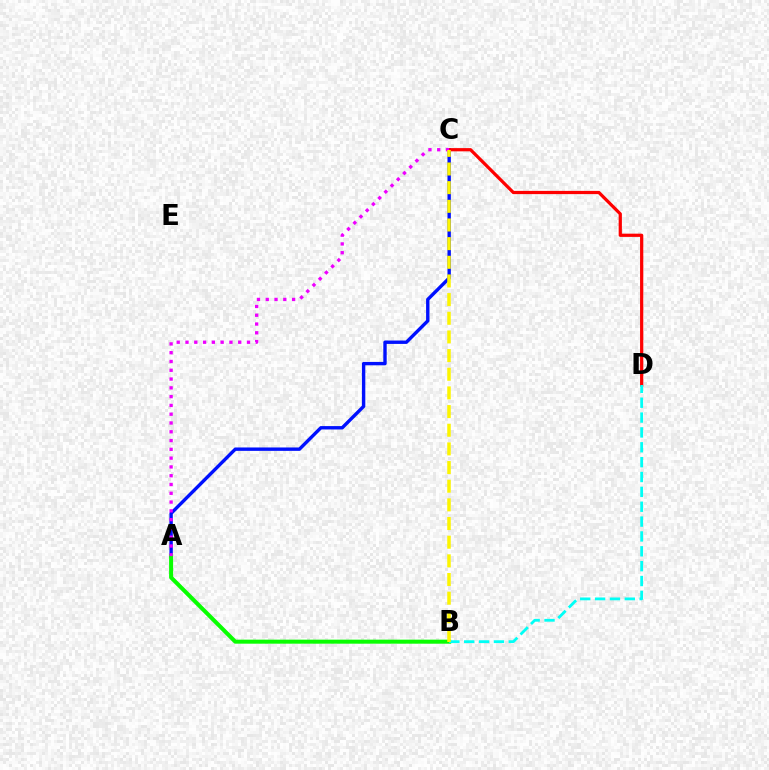{('A', 'C'): [{'color': '#0010ff', 'line_style': 'solid', 'thickness': 2.44}, {'color': '#ee00ff', 'line_style': 'dotted', 'thickness': 2.39}], ('A', 'B'): [{'color': '#08ff00', 'line_style': 'solid', 'thickness': 2.9}], ('C', 'D'): [{'color': '#ff0000', 'line_style': 'solid', 'thickness': 2.32}], ('B', 'D'): [{'color': '#00fff6', 'line_style': 'dashed', 'thickness': 2.02}], ('B', 'C'): [{'color': '#fcf500', 'line_style': 'dashed', 'thickness': 2.53}]}